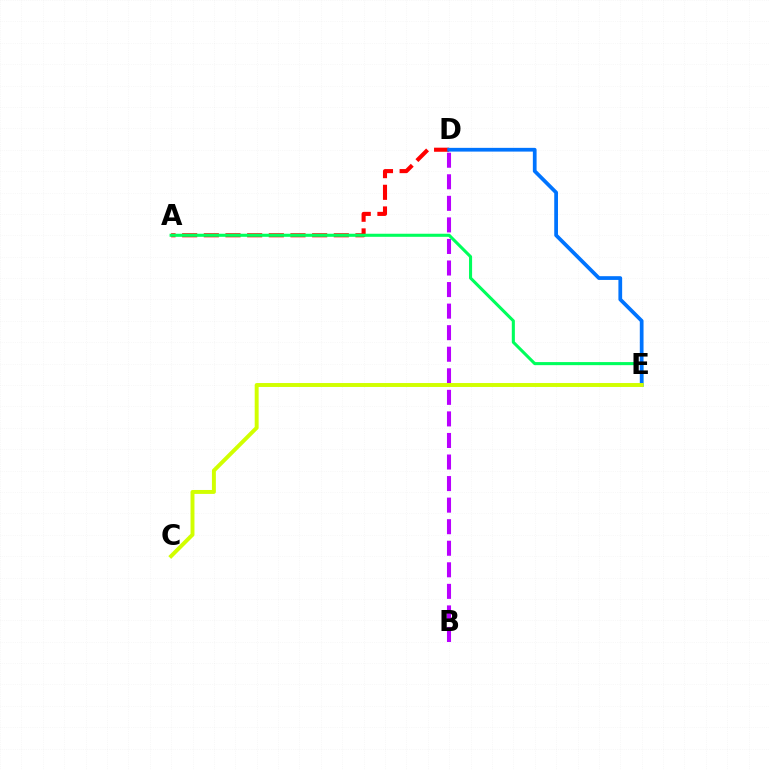{('B', 'D'): [{'color': '#b900ff', 'line_style': 'dashed', 'thickness': 2.93}], ('A', 'D'): [{'color': '#ff0000', 'line_style': 'dashed', 'thickness': 2.94}], ('A', 'E'): [{'color': '#00ff5c', 'line_style': 'solid', 'thickness': 2.21}], ('D', 'E'): [{'color': '#0074ff', 'line_style': 'solid', 'thickness': 2.69}], ('C', 'E'): [{'color': '#d1ff00', 'line_style': 'solid', 'thickness': 2.83}]}